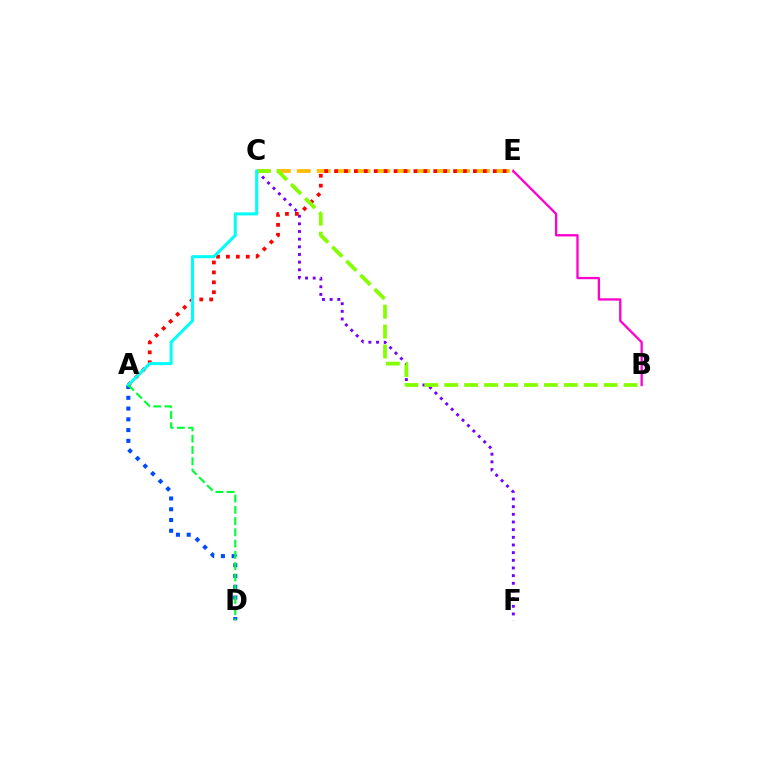{('A', 'D'): [{'color': '#004bff', 'line_style': 'dotted', 'thickness': 2.92}, {'color': '#00ff39', 'line_style': 'dashed', 'thickness': 1.53}], ('C', 'E'): [{'color': '#ffbd00', 'line_style': 'dashed', 'thickness': 2.71}], ('C', 'F'): [{'color': '#7200ff', 'line_style': 'dotted', 'thickness': 2.08}], ('A', 'E'): [{'color': '#ff0000', 'line_style': 'dotted', 'thickness': 2.69}], ('B', 'C'): [{'color': '#84ff00', 'line_style': 'dashed', 'thickness': 2.71}], ('A', 'C'): [{'color': '#00fff6', 'line_style': 'solid', 'thickness': 2.19}], ('B', 'E'): [{'color': '#ff00cf', 'line_style': 'solid', 'thickness': 1.66}]}